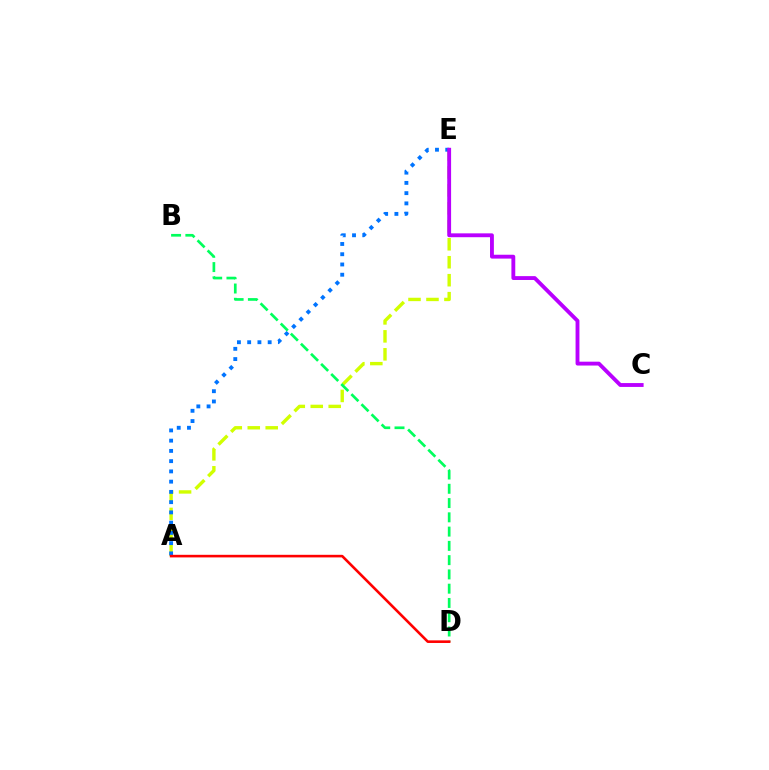{('A', 'E'): [{'color': '#d1ff00', 'line_style': 'dashed', 'thickness': 2.44}, {'color': '#0074ff', 'line_style': 'dotted', 'thickness': 2.78}], ('C', 'E'): [{'color': '#b900ff', 'line_style': 'solid', 'thickness': 2.78}], ('B', 'D'): [{'color': '#00ff5c', 'line_style': 'dashed', 'thickness': 1.94}], ('A', 'D'): [{'color': '#ff0000', 'line_style': 'solid', 'thickness': 1.87}]}